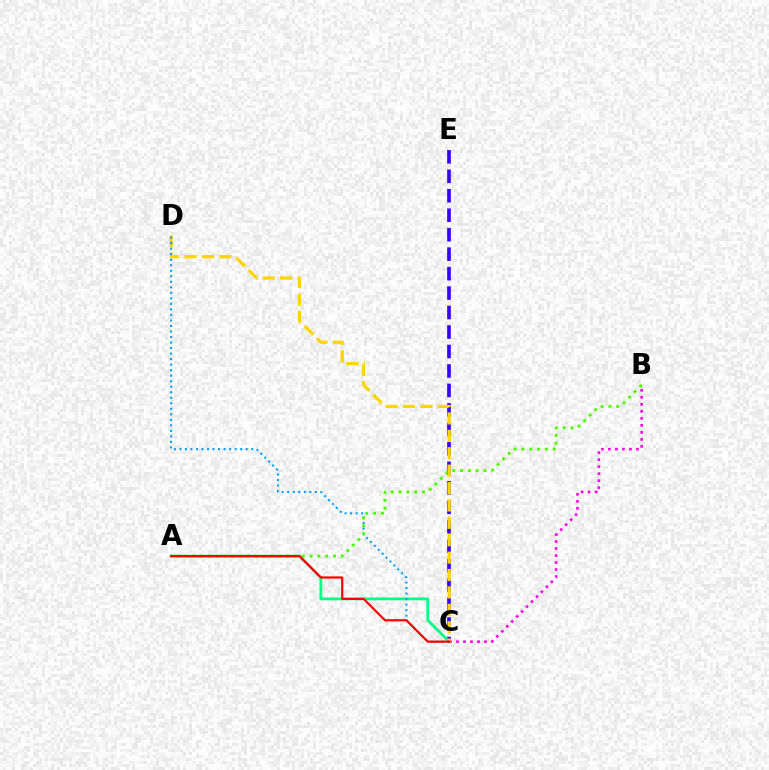{('B', 'C'): [{'color': '#ff00ed', 'line_style': 'dotted', 'thickness': 1.9}], ('C', 'E'): [{'color': '#3700ff', 'line_style': 'dashed', 'thickness': 2.64}], ('A', 'C'): [{'color': '#00ff86', 'line_style': 'solid', 'thickness': 1.99}, {'color': '#ff0000', 'line_style': 'solid', 'thickness': 1.58}], ('C', 'D'): [{'color': '#ffd500', 'line_style': 'dashed', 'thickness': 2.36}, {'color': '#009eff', 'line_style': 'dotted', 'thickness': 1.5}], ('A', 'B'): [{'color': '#4fff00', 'line_style': 'dotted', 'thickness': 2.12}]}